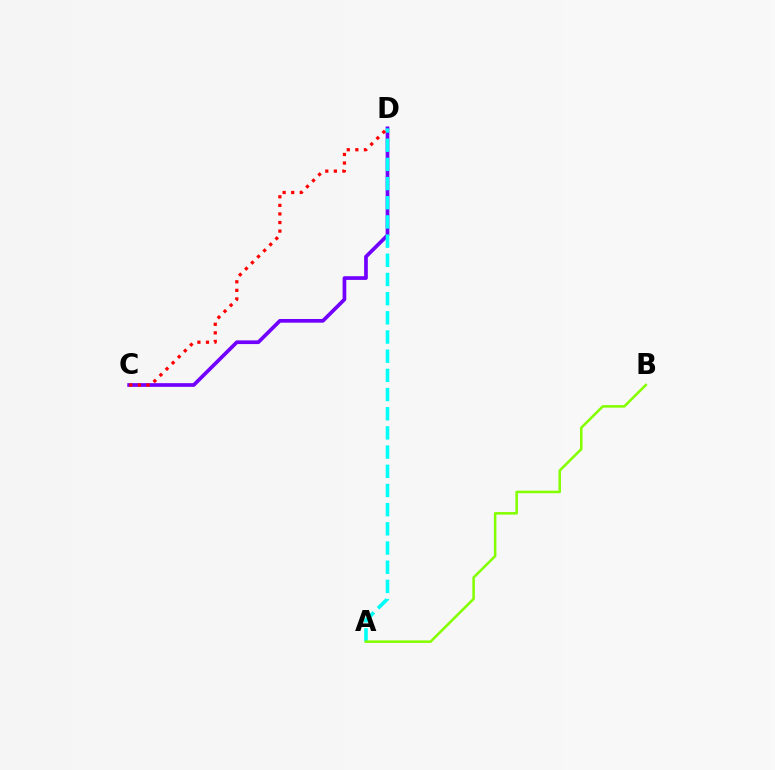{('C', 'D'): [{'color': '#7200ff', 'line_style': 'solid', 'thickness': 2.66}, {'color': '#ff0000', 'line_style': 'dotted', 'thickness': 2.33}], ('A', 'D'): [{'color': '#00fff6', 'line_style': 'dashed', 'thickness': 2.61}], ('A', 'B'): [{'color': '#84ff00', 'line_style': 'solid', 'thickness': 1.83}]}